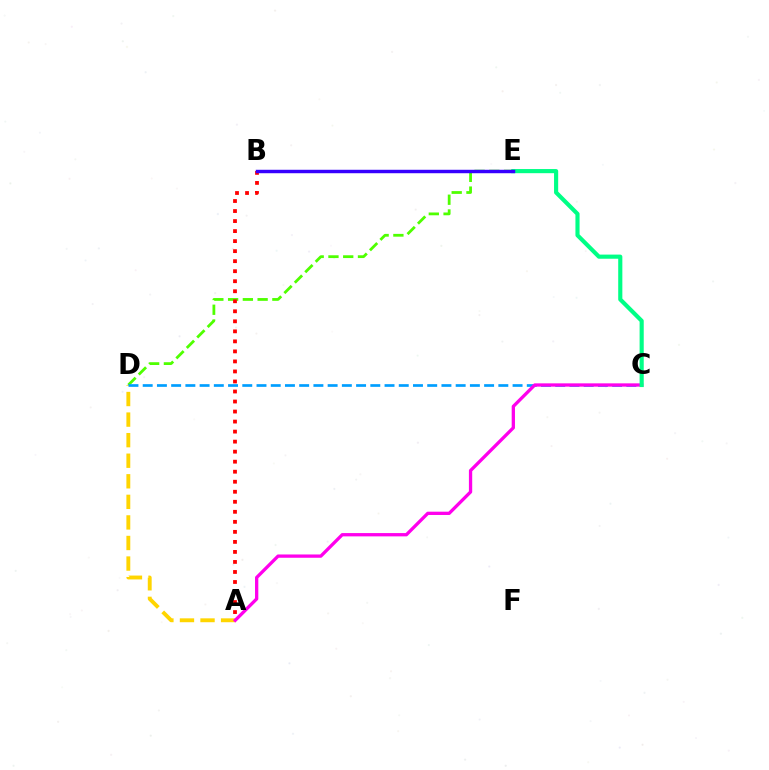{('D', 'E'): [{'color': '#4fff00', 'line_style': 'dashed', 'thickness': 2.0}], ('A', 'D'): [{'color': '#ffd500', 'line_style': 'dashed', 'thickness': 2.79}], ('A', 'B'): [{'color': '#ff0000', 'line_style': 'dotted', 'thickness': 2.72}], ('C', 'D'): [{'color': '#009eff', 'line_style': 'dashed', 'thickness': 1.93}], ('A', 'C'): [{'color': '#ff00ed', 'line_style': 'solid', 'thickness': 2.37}], ('C', 'E'): [{'color': '#00ff86', 'line_style': 'solid', 'thickness': 2.98}], ('B', 'E'): [{'color': '#3700ff', 'line_style': 'solid', 'thickness': 2.48}]}